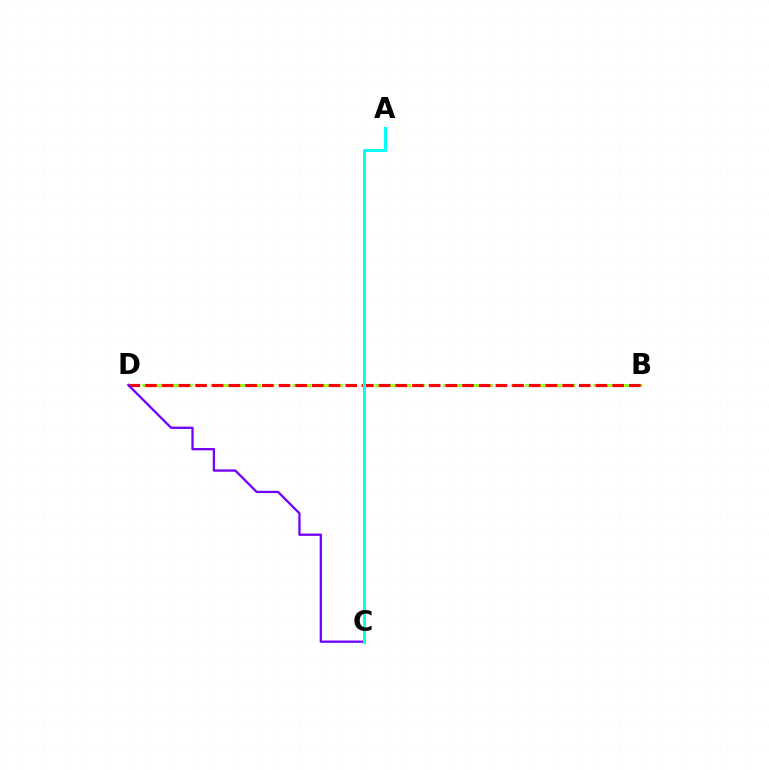{('B', 'D'): [{'color': '#84ff00', 'line_style': 'dashed', 'thickness': 1.86}, {'color': '#ff0000', 'line_style': 'dashed', 'thickness': 2.27}], ('C', 'D'): [{'color': '#7200ff', 'line_style': 'solid', 'thickness': 1.65}], ('A', 'C'): [{'color': '#00fff6', 'line_style': 'solid', 'thickness': 2.16}]}